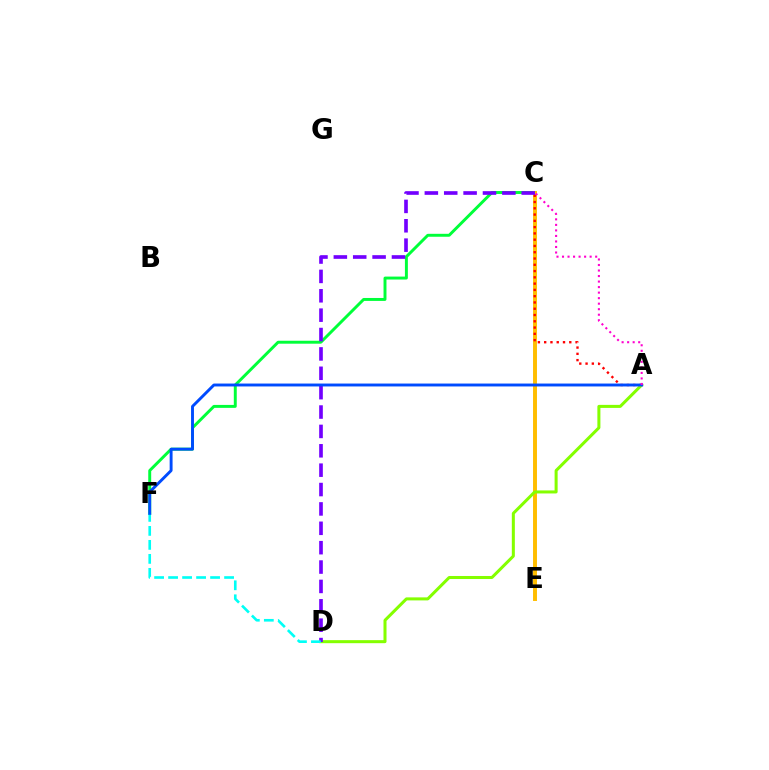{('C', 'F'): [{'color': '#00ff39', 'line_style': 'solid', 'thickness': 2.12}], ('C', 'E'): [{'color': '#ffbd00', 'line_style': 'solid', 'thickness': 2.83}], ('A', 'C'): [{'color': '#ff0000', 'line_style': 'dotted', 'thickness': 1.71}, {'color': '#ff00cf', 'line_style': 'dotted', 'thickness': 1.5}], ('A', 'D'): [{'color': '#84ff00', 'line_style': 'solid', 'thickness': 2.18}], ('C', 'D'): [{'color': '#7200ff', 'line_style': 'dashed', 'thickness': 2.63}], ('D', 'F'): [{'color': '#00fff6', 'line_style': 'dashed', 'thickness': 1.9}], ('A', 'F'): [{'color': '#004bff', 'line_style': 'solid', 'thickness': 2.09}]}